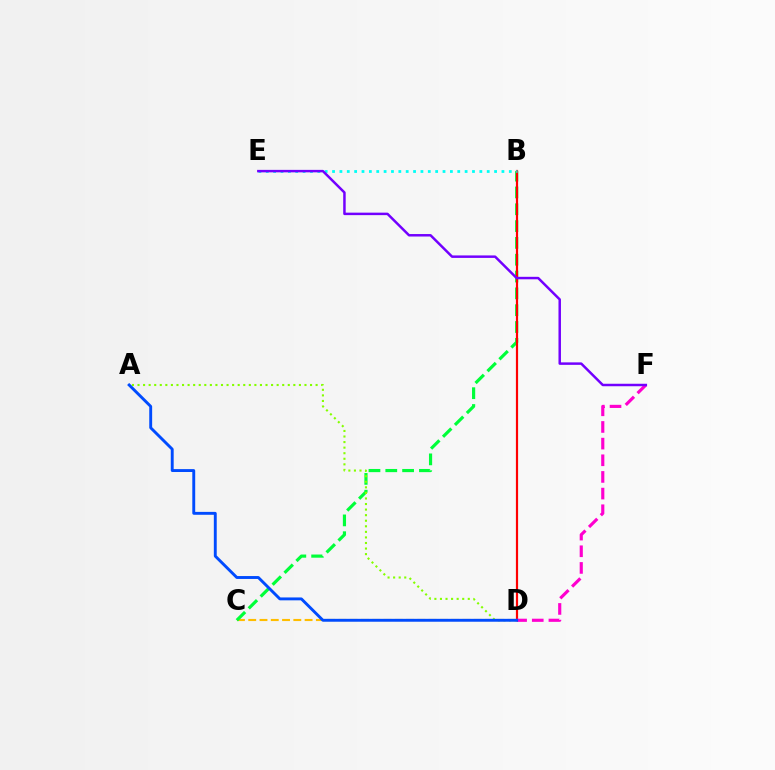{('C', 'D'): [{'color': '#ffbd00', 'line_style': 'dashed', 'thickness': 1.53}], ('B', 'C'): [{'color': '#00ff39', 'line_style': 'dashed', 'thickness': 2.28}], ('A', 'D'): [{'color': '#84ff00', 'line_style': 'dotted', 'thickness': 1.51}, {'color': '#004bff', 'line_style': 'solid', 'thickness': 2.09}], ('B', 'D'): [{'color': '#ff0000', 'line_style': 'solid', 'thickness': 1.58}], ('D', 'F'): [{'color': '#ff00cf', 'line_style': 'dashed', 'thickness': 2.26}], ('B', 'E'): [{'color': '#00fff6', 'line_style': 'dotted', 'thickness': 2.0}], ('E', 'F'): [{'color': '#7200ff', 'line_style': 'solid', 'thickness': 1.79}]}